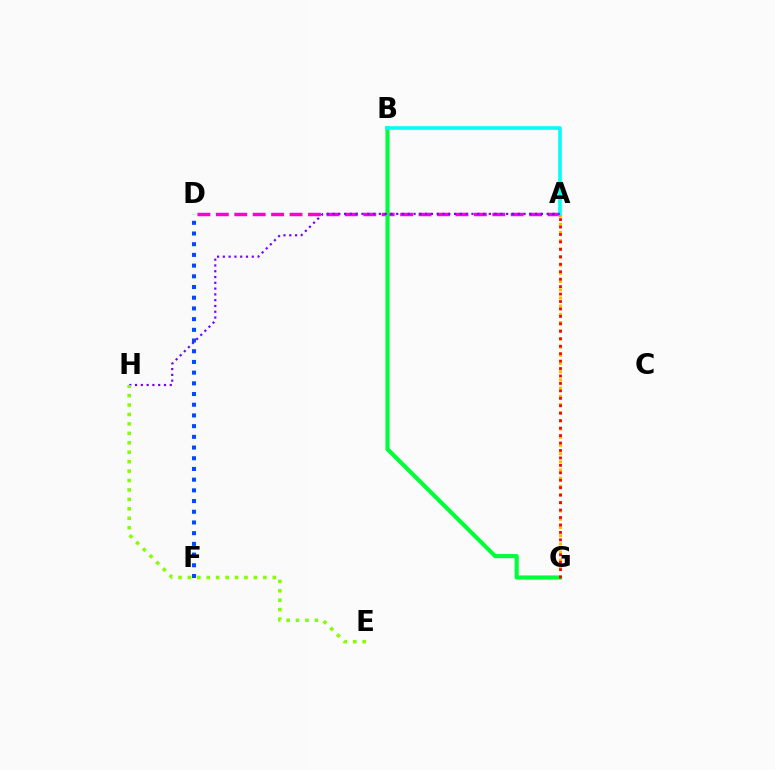{('A', 'G'): [{'color': '#ffbd00', 'line_style': 'dotted', 'thickness': 2.23}, {'color': '#ff0000', 'line_style': 'dotted', 'thickness': 2.02}], ('A', 'D'): [{'color': '#ff00cf', 'line_style': 'dashed', 'thickness': 2.5}], ('D', 'F'): [{'color': '#004bff', 'line_style': 'dotted', 'thickness': 2.91}], ('B', 'G'): [{'color': '#00ff39', 'line_style': 'solid', 'thickness': 2.98}], ('A', 'B'): [{'color': '#00fff6', 'line_style': 'solid', 'thickness': 2.56}], ('A', 'H'): [{'color': '#7200ff', 'line_style': 'dotted', 'thickness': 1.57}], ('E', 'H'): [{'color': '#84ff00', 'line_style': 'dotted', 'thickness': 2.56}]}